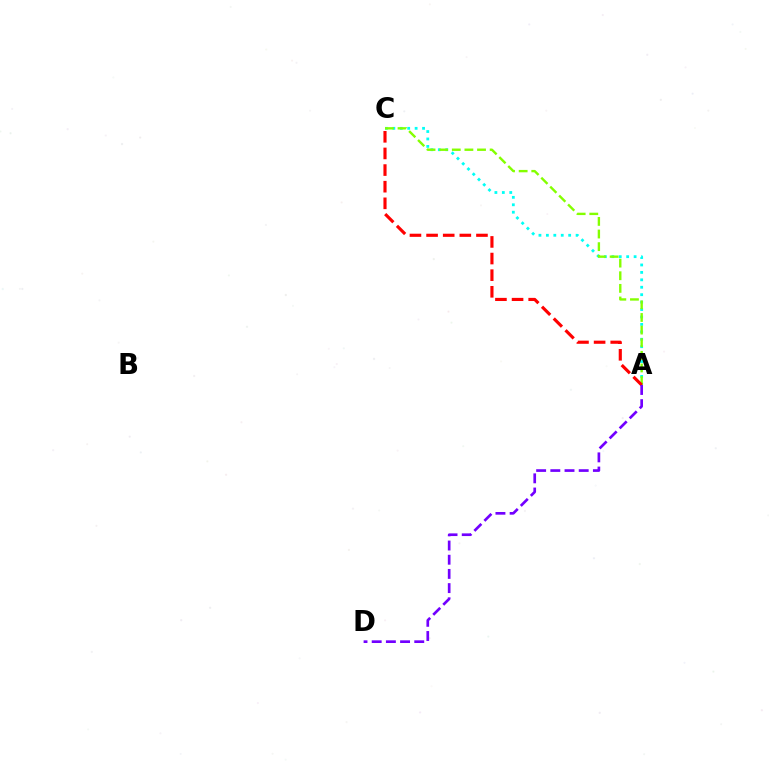{('A', 'C'): [{'color': '#00fff6', 'line_style': 'dotted', 'thickness': 2.02}, {'color': '#84ff00', 'line_style': 'dashed', 'thickness': 1.71}, {'color': '#ff0000', 'line_style': 'dashed', 'thickness': 2.26}], ('A', 'D'): [{'color': '#7200ff', 'line_style': 'dashed', 'thickness': 1.93}]}